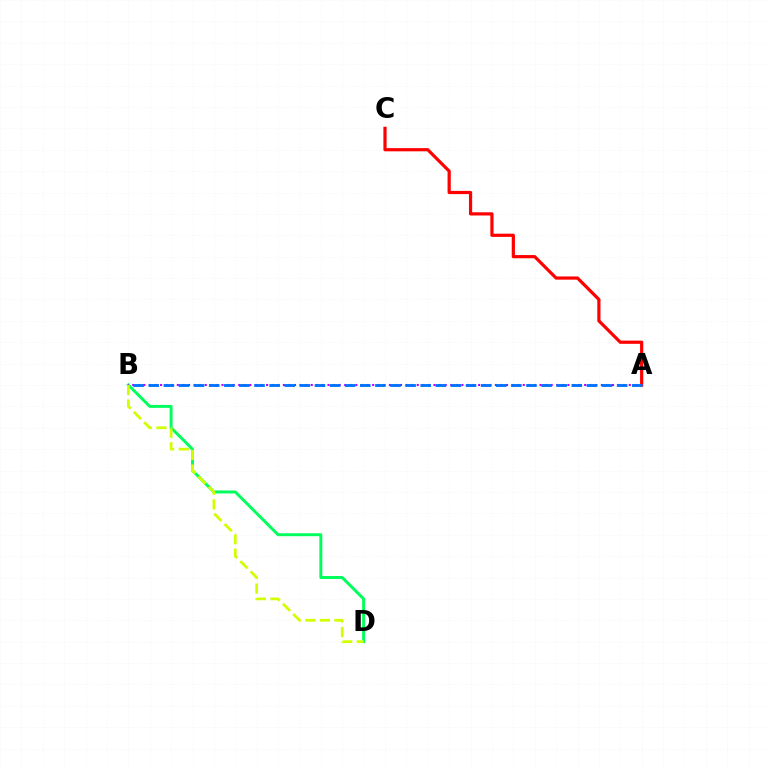{('B', 'D'): [{'color': '#00ff5c', 'line_style': 'solid', 'thickness': 2.12}, {'color': '#d1ff00', 'line_style': 'dashed', 'thickness': 1.98}], ('A', 'C'): [{'color': '#ff0000', 'line_style': 'solid', 'thickness': 2.31}], ('A', 'B'): [{'color': '#b900ff', 'line_style': 'dotted', 'thickness': 1.52}, {'color': '#0074ff', 'line_style': 'dashed', 'thickness': 2.05}]}